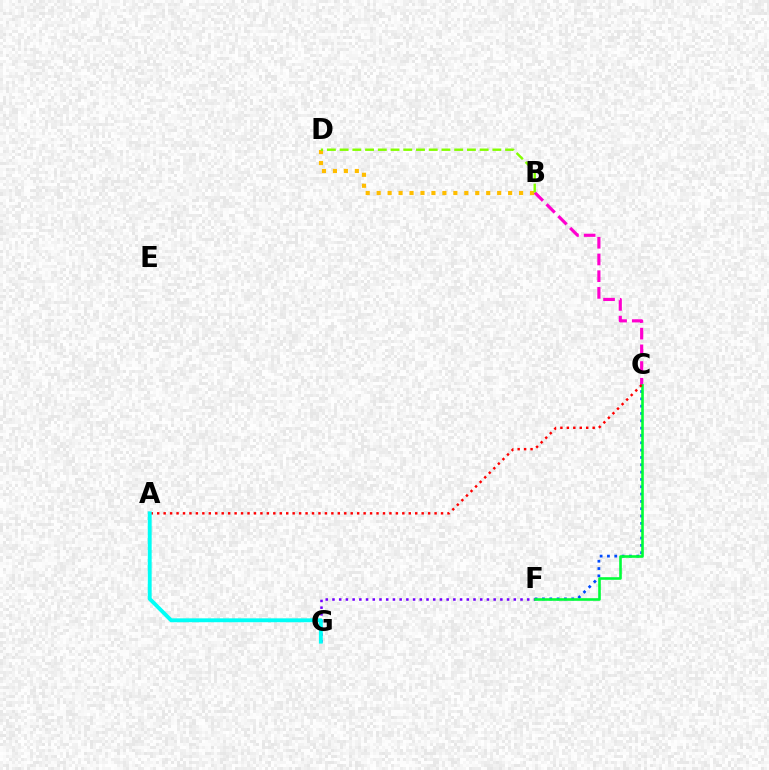{('F', 'G'): [{'color': '#7200ff', 'line_style': 'dotted', 'thickness': 1.82}], ('C', 'F'): [{'color': '#004bff', 'line_style': 'dotted', 'thickness': 1.99}, {'color': '#00ff39', 'line_style': 'solid', 'thickness': 1.88}], ('B', 'C'): [{'color': '#ff00cf', 'line_style': 'dashed', 'thickness': 2.27}], ('A', 'C'): [{'color': '#ff0000', 'line_style': 'dotted', 'thickness': 1.75}], ('B', 'D'): [{'color': '#ffbd00', 'line_style': 'dotted', 'thickness': 2.98}, {'color': '#84ff00', 'line_style': 'dashed', 'thickness': 1.73}], ('A', 'G'): [{'color': '#00fff6', 'line_style': 'solid', 'thickness': 2.79}]}